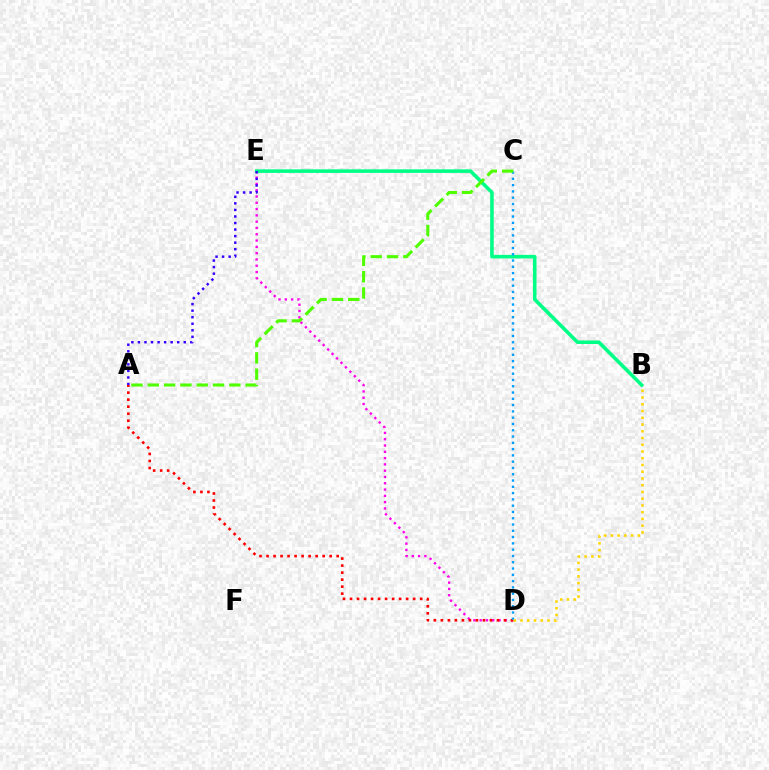{('D', 'E'): [{'color': '#ff00ed', 'line_style': 'dotted', 'thickness': 1.71}], ('B', 'E'): [{'color': '#00ff86', 'line_style': 'solid', 'thickness': 2.57}], ('A', 'D'): [{'color': '#ff0000', 'line_style': 'dotted', 'thickness': 1.91}], ('A', 'E'): [{'color': '#3700ff', 'line_style': 'dotted', 'thickness': 1.78}], ('C', 'D'): [{'color': '#009eff', 'line_style': 'dotted', 'thickness': 1.71}], ('B', 'D'): [{'color': '#ffd500', 'line_style': 'dotted', 'thickness': 1.83}], ('A', 'C'): [{'color': '#4fff00', 'line_style': 'dashed', 'thickness': 2.22}]}